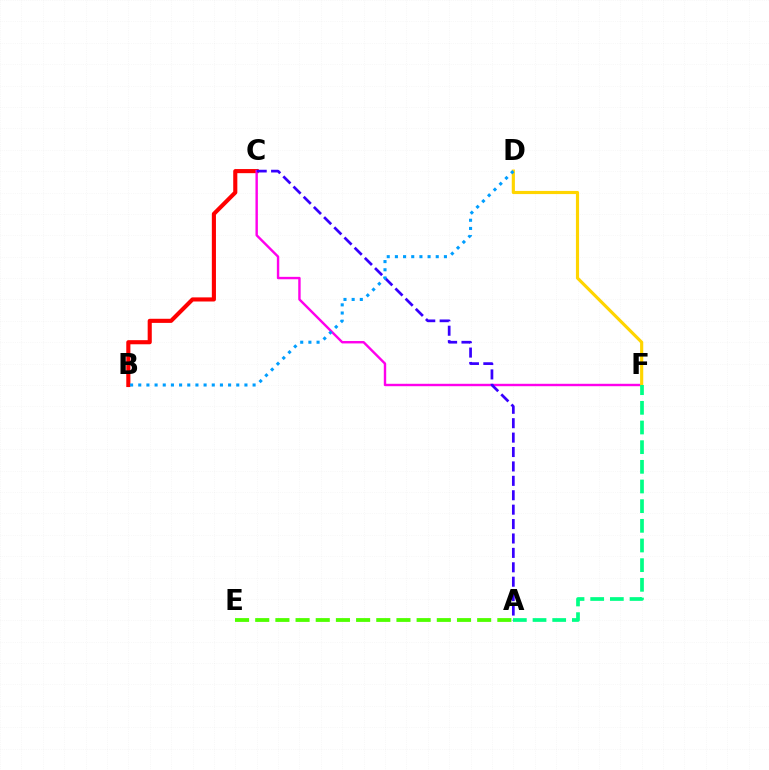{('B', 'C'): [{'color': '#ff0000', 'line_style': 'solid', 'thickness': 2.96}], ('C', 'F'): [{'color': '#ff00ed', 'line_style': 'solid', 'thickness': 1.74}], ('A', 'E'): [{'color': '#4fff00', 'line_style': 'dashed', 'thickness': 2.74}], ('D', 'F'): [{'color': '#ffd500', 'line_style': 'solid', 'thickness': 2.27}], ('A', 'C'): [{'color': '#3700ff', 'line_style': 'dashed', 'thickness': 1.96}], ('B', 'D'): [{'color': '#009eff', 'line_style': 'dotted', 'thickness': 2.22}], ('A', 'F'): [{'color': '#00ff86', 'line_style': 'dashed', 'thickness': 2.67}]}